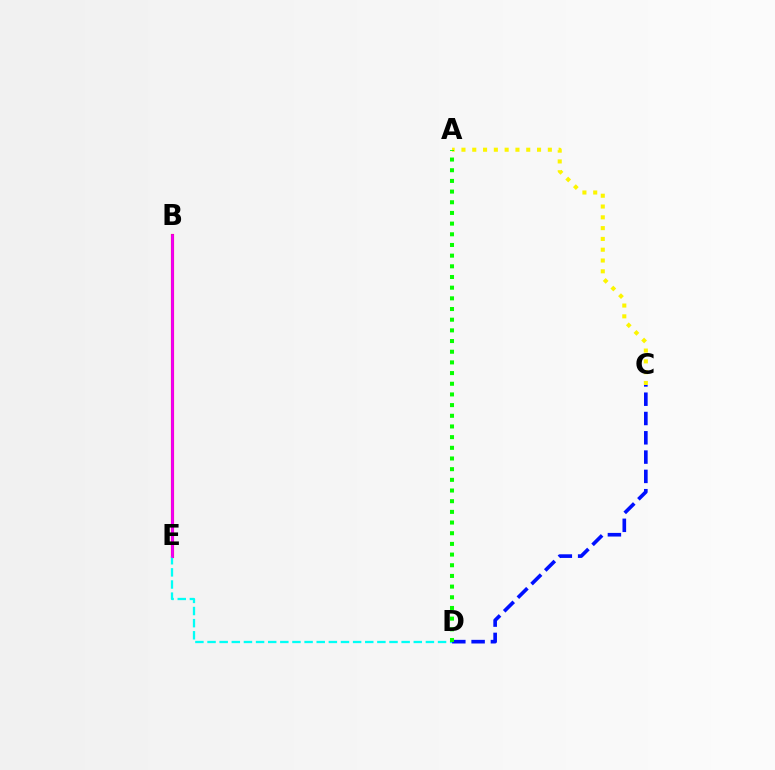{('A', 'C'): [{'color': '#fcf500', 'line_style': 'dotted', 'thickness': 2.93}], ('B', 'E'): [{'color': '#ff0000', 'line_style': 'solid', 'thickness': 2.24}, {'color': '#ee00ff', 'line_style': 'solid', 'thickness': 1.95}], ('D', 'E'): [{'color': '#00fff6', 'line_style': 'dashed', 'thickness': 1.65}], ('C', 'D'): [{'color': '#0010ff', 'line_style': 'dashed', 'thickness': 2.62}], ('A', 'D'): [{'color': '#08ff00', 'line_style': 'dotted', 'thickness': 2.9}]}